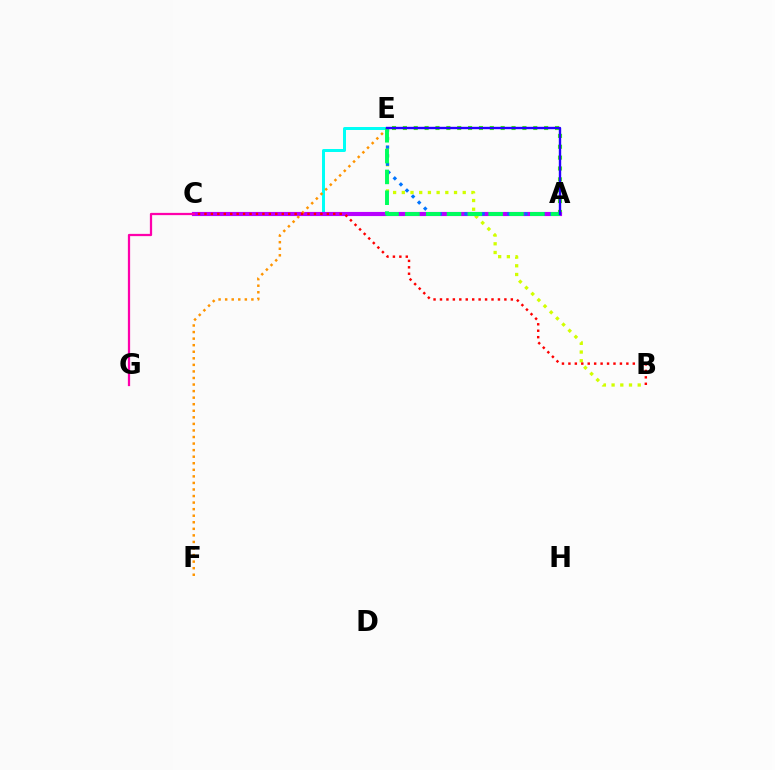{('B', 'E'): [{'color': '#d1ff00', 'line_style': 'dotted', 'thickness': 2.36}], ('C', 'E'): [{'color': '#00fff6', 'line_style': 'solid', 'thickness': 2.15}], ('A', 'E'): [{'color': '#3dff00', 'line_style': 'dotted', 'thickness': 2.95}, {'color': '#0074ff', 'line_style': 'dotted', 'thickness': 2.33}, {'color': '#00ff5c', 'line_style': 'dashed', 'thickness': 2.83}, {'color': '#2500ff', 'line_style': 'solid', 'thickness': 1.72}], ('A', 'C'): [{'color': '#b900ff', 'line_style': 'solid', 'thickness': 2.98}], ('C', 'G'): [{'color': '#ff00ac', 'line_style': 'solid', 'thickness': 1.62}], ('E', 'F'): [{'color': '#ff9400', 'line_style': 'dotted', 'thickness': 1.78}], ('B', 'C'): [{'color': '#ff0000', 'line_style': 'dotted', 'thickness': 1.75}]}